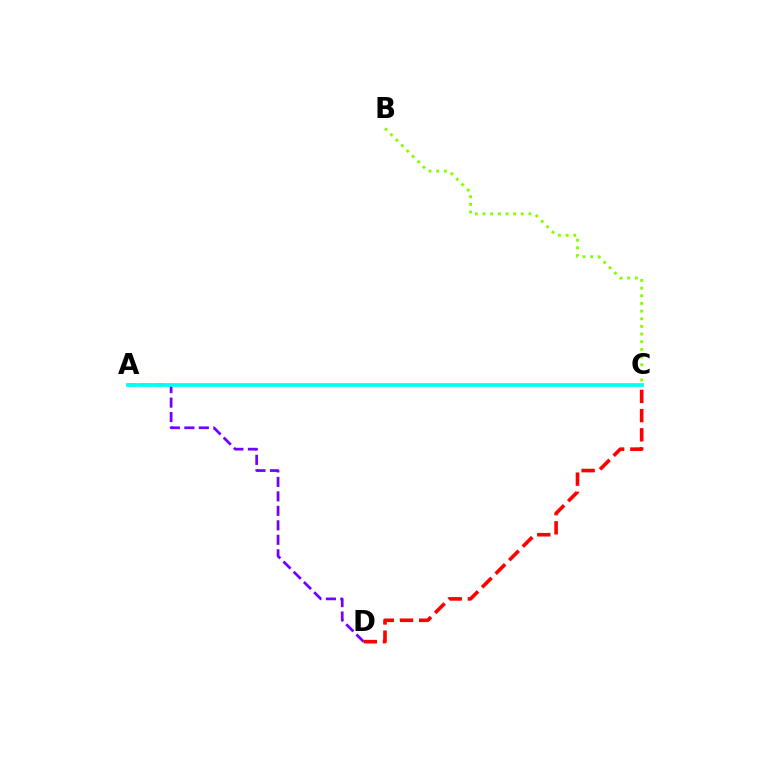{('A', 'D'): [{'color': '#7200ff', 'line_style': 'dashed', 'thickness': 1.97}], ('C', 'D'): [{'color': '#ff0000', 'line_style': 'dashed', 'thickness': 2.61}], ('A', 'C'): [{'color': '#00fff6', 'line_style': 'solid', 'thickness': 2.69}], ('B', 'C'): [{'color': '#84ff00', 'line_style': 'dotted', 'thickness': 2.08}]}